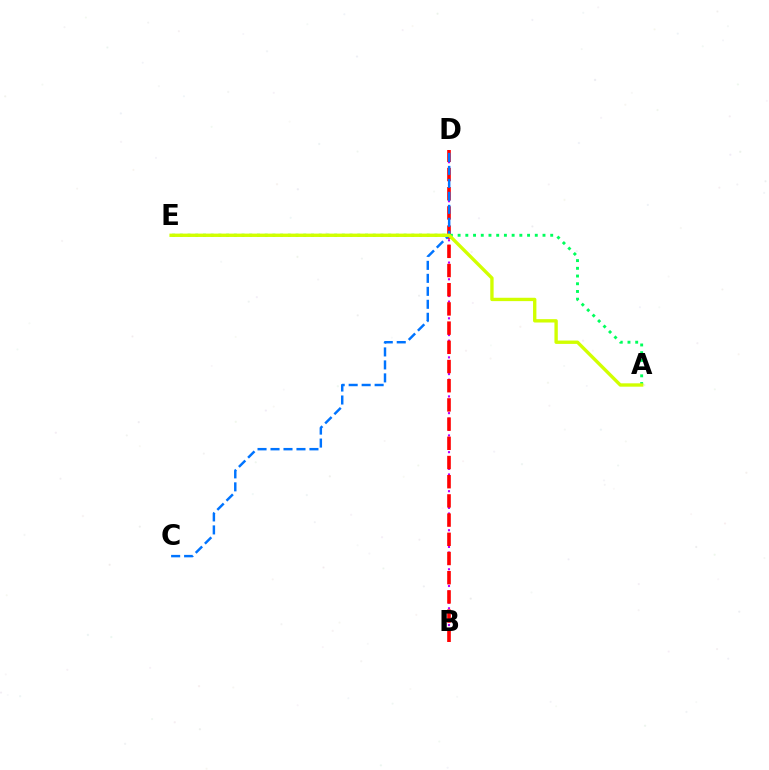{('B', 'D'): [{'color': '#b900ff', 'line_style': 'dotted', 'thickness': 1.52}, {'color': '#ff0000', 'line_style': 'dashed', 'thickness': 2.61}], ('C', 'D'): [{'color': '#0074ff', 'line_style': 'dashed', 'thickness': 1.76}], ('A', 'E'): [{'color': '#00ff5c', 'line_style': 'dotted', 'thickness': 2.1}, {'color': '#d1ff00', 'line_style': 'solid', 'thickness': 2.42}]}